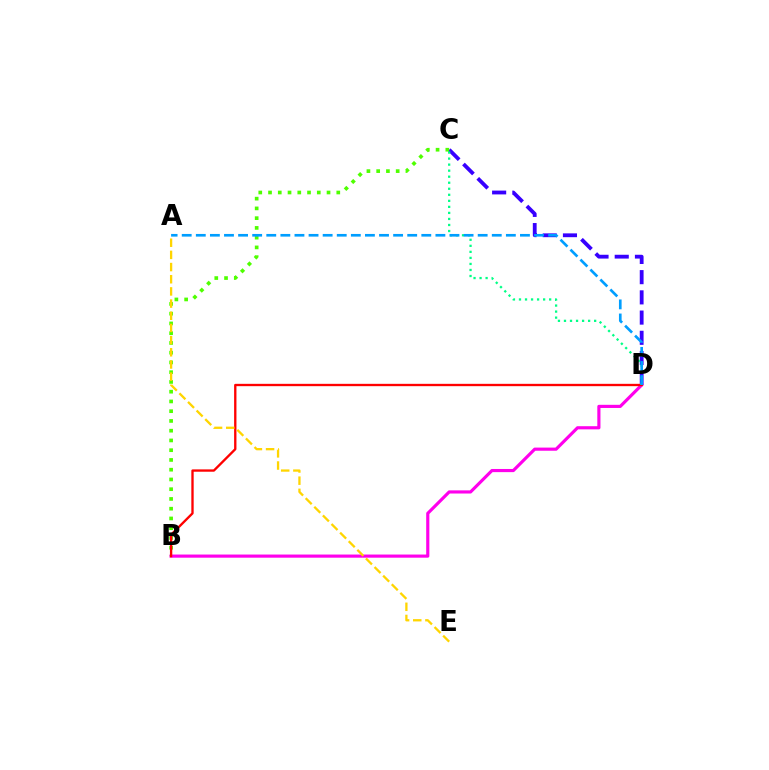{('C', 'D'): [{'color': '#3700ff', 'line_style': 'dashed', 'thickness': 2.75}, {'color': '#00ff86', 'line_style': 'dotted', 'thickness': 1.64}], ('B', 'C'): [{'color': '#4fff00', 'line_style': 'dotted', 'thickness': 2.65}], ('B', 'D'): [{'color': '#ff00ed', 'line_style': 'solid', 'thickness': 2.27}, {'color': '#ff0000', 'line_style': 'solid', 'thickness': 1.68}], ('A', 'E'): [{'color': '#ffd500', 'line_style': 'dashed', 'thickness': 1.65}], ('A', 'D'): [{'color': '#009eff', 'line_style': 'dashed', 'thickness': 1.91}]}